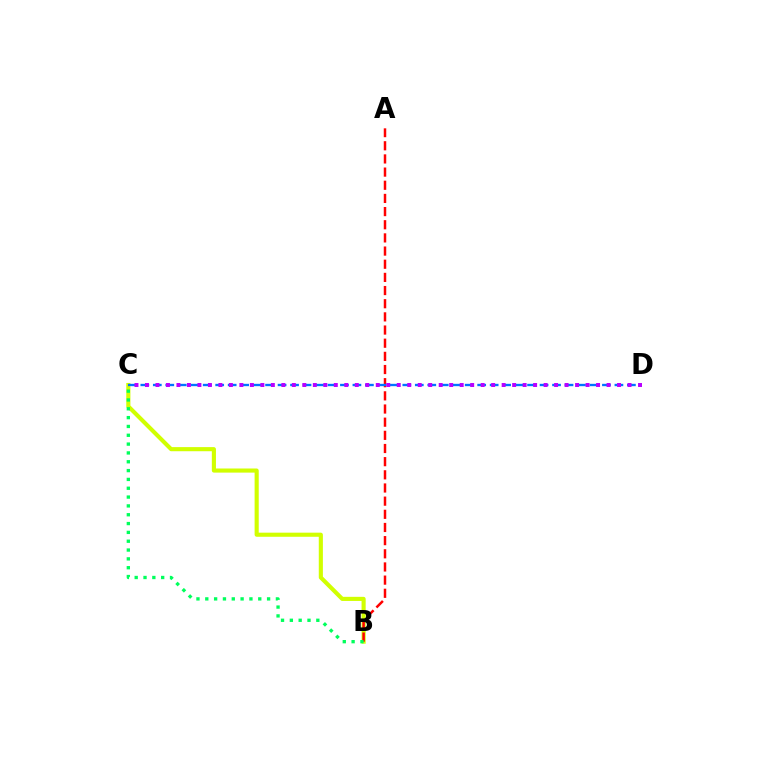{('B', 'C'): [{'color': '#d1ff00', 'line_style': 'solid', 'thickness': 2.96}, {'color': '#00ff5c', 'line_style': 'dotted', 'thickness': 2.4}], ('A', 'B'): [{'color': '#ff0000', 'line_style': 'dashed', 'thickness': 1.79}], ('C', 'D'): [{'color': '#0074ff', 'line_style': 'dashed', 'thickness': 1.69}, {'color': '#b900ff', 'line_style': 'dotted', 'thickness': 2.85}]}